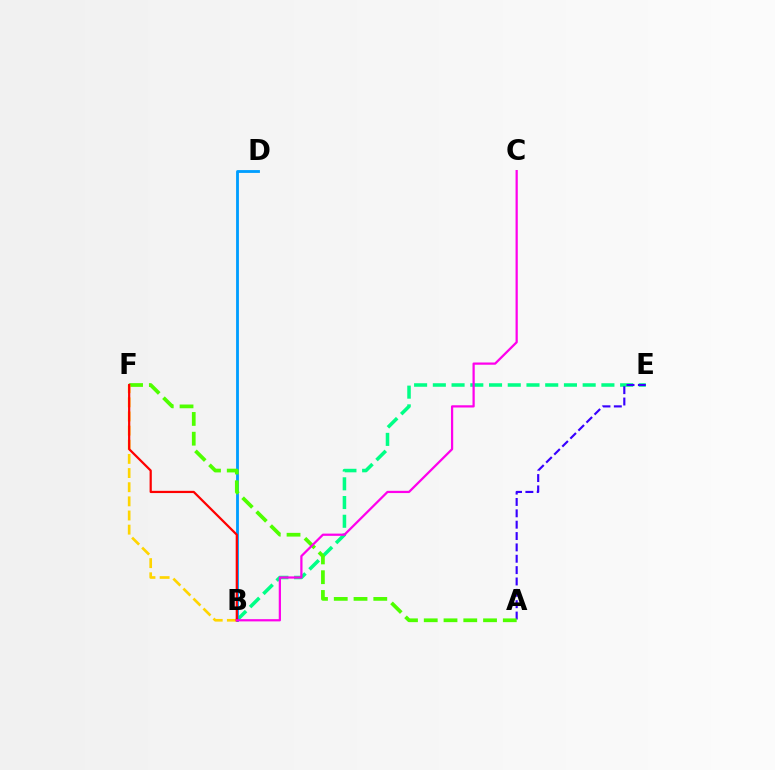{('B', 'E'): [{'color': '#00ff86', 'line_style': 'dashed', 'thickness': 2.54}], ('B', 'D'): [{'color': '#009eff', 'line_style': 'solid', 'thickness': 2.04}], ('A', 'E'): [{'color': '#3700ff', 'line_style': 'dashed', 'thickness': 1.54}], ('A', 'F'): [{'color': '#4fff00', 'line_style': 'dashed', 'thickness': 2.68}], ('B', 'F'): [{'color': '#ffd500', 'line_style': 'dashed', 'thickness': 1.92}, {'color': '#ff0000', 'line_style': 'solid', 'thickness': 1.6}], ('B', 'C'): [{'color': '#ff00ed', 'line_style': 'solid', 'thickness': 1.61}]}